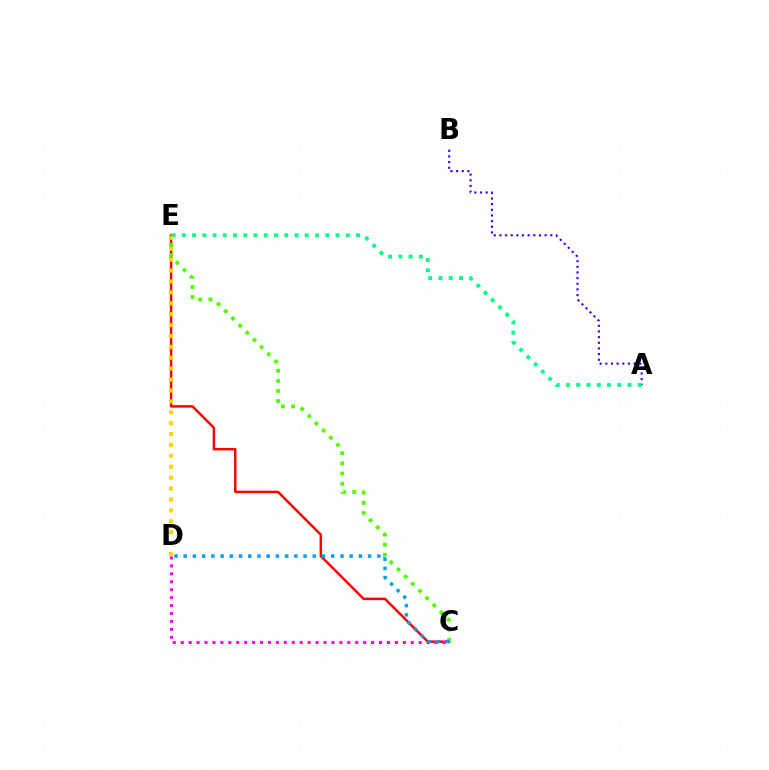{('A', 'B'): [{'color': '#3700ff', 'line_style': 'dotted', 'thickness': 1.54}], ('C', 'E'): [{'color': '#ff0000', 'line_style': 'solid', 'thickness': 1.79}, {'color': '#4fff00', 'line_style': 'dotted', 'thickness': 2.75}], ('A', 'E'): [{'color': '#00ff86', 'line_style': 'dotted', 'thickness': 2.78}], ('C', 'D'): [{'color': '#ff00ed', 'line_style': 'dotted', 'thickness': 2.16}, {'color': '#009eff', 'line_style': 'dotted', 'thickness': 2.51}], ('D', 'E'): [{'color': '#ffd500', 'line_style': 'dotted', 'thickness': 2.96}]}